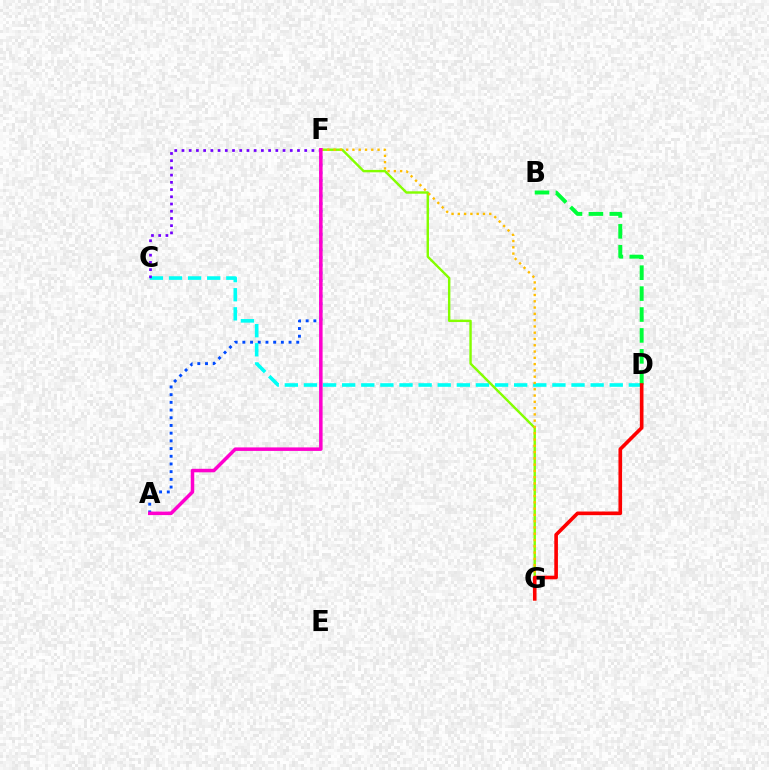{('A', 'F'): [{'color': '#004bff', 'line_style': 'dotted', 'thickness': 2.09}, {'color': '#ff00cf', 'line_style': 'solid', 'thickness': 2.53}], ('C', 'D'): [{'color': '#00fff6', 'line_style': 'dashed', 'thickness': 2.6}], ('C', 'F'): [{'color': '#7200ff', 'line_style': 'dotted', 'thickness': 1.96}], ('F', 'G'): [{'color': '#84ff00', 'line_style': 'solid', 'thickness': 1.74}, {'color': '#ffbd00', 'line_style': 'dotted', 'thickness': 1.71}], ('B', 'D'): [{'color': '#00ff39', 'line_style': 'dashed', 'thickness': 2.84}], ('D', 'G'): [{'color': '#ff0000', 'line_style': 'solid', 'thickness': 2.61}]}